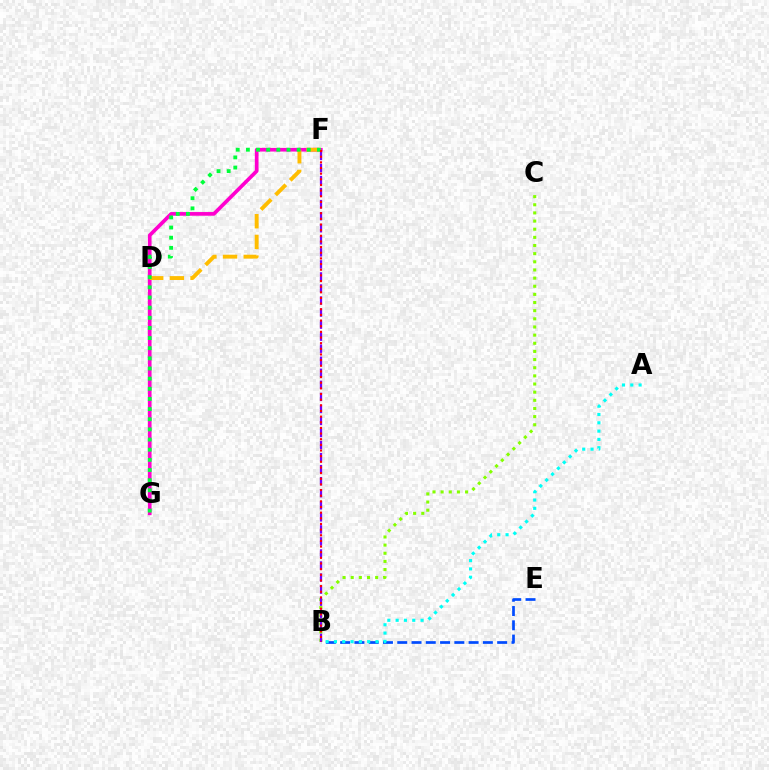{('B', 'E'): [{'color': '#004bff', 'line_style': 'dashed', 'thickness': 1.94}], ('F', 'G'): [{'color': '#ff00cf', 'line_style': 'solid', 'thickness': 2.65}, {'color': '#00ff39', 'line_style': 'dotted', 'thickness': 2.76}], ('B', 'C'): [{'color': '#84ff00', 'line_style': 'dotted', 'thickness': 2.21}], ('B', 'F'): [{'color': '#7200ff', 'line_style': 'dashed', 'thickness': 1.64}, {'color': '#ff0000', 'line_style': 'dotted', 'thickness': 1.54}], ('D', 'F'): [{'color': '#ffbd00', 'line_style': 'dashed', 'thickness': 2.81}], ('A', 'B'): [{'color': '#00fff6', 'line_style': 'dotted', 'thickness': 2.26}]}